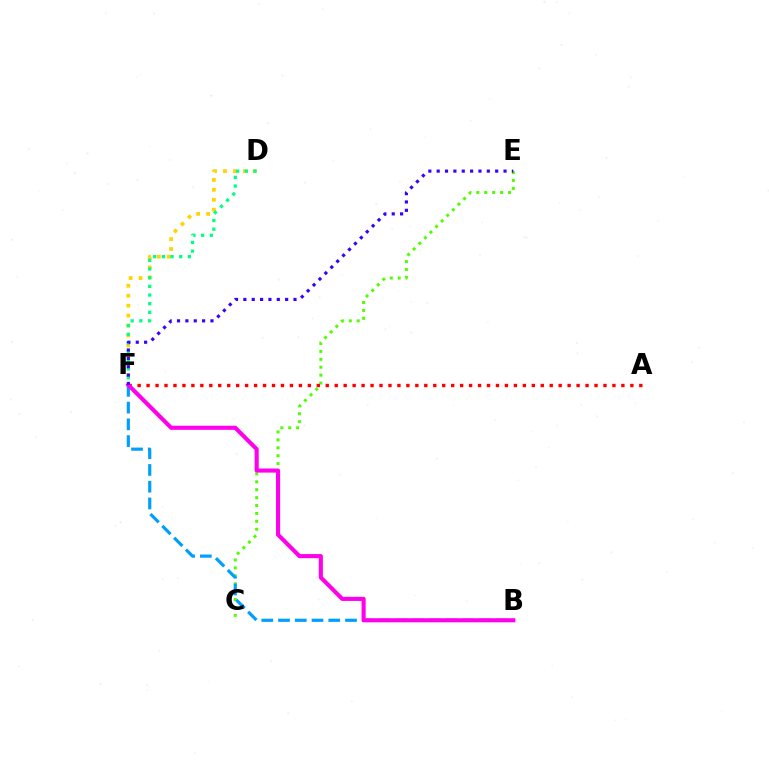{('C', 'E'): [{'color': '#4fff00', 'line_style': 'dotted', 'thickness': 2.15}], ('D', 'F'): [{'color': '#ffd500', 'line_style': 'dotted', 'thickness': 2.7}, {'color': '#00ff86', 'line_style': 'dotted', 'thickness': 2.36}], ('B', 'F'): [{'color': '#009eff', 'line_style': 'dashed', 'thickness': 2.28}, {'color': '#ff00ed', 'line_style': 'solid', 'thickness': 2.95}], ('A', 'F'): [{'color': '#ff0000', 'line_style': 'dotted', 'thickness': 2.43}], ('E', 'F'): [{'color': '#3700ff', 'line_style': 'dotted', 'thickness': 2.27}]}